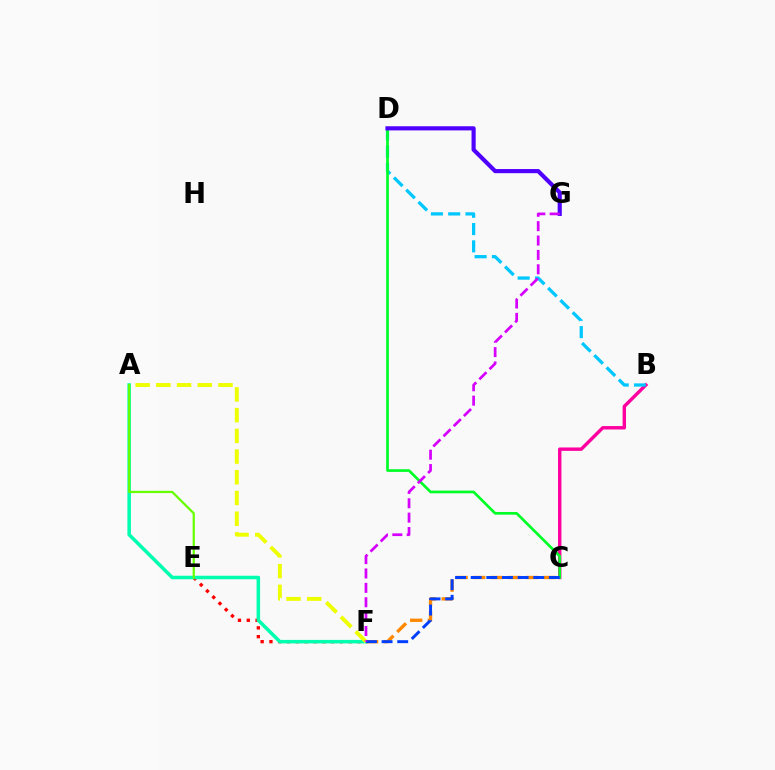{('E', 'F'): [{'color': '#ff0000', 'line_style': 'dotted', 'thickness': 2.39}], ('B', 'C'): [{'color': '#ff00a0', 'line_style': 'solid', 'thickness': 2.45}], ('B', 'D'): [{'color': '#00c7ff', 'line_style': 'dashed', 'thickness': 2.35}], ('A', 'F'): [{'color': '#00ffaf', 'line_style': 'solid', 'thickness': 2.54}, {'color': '#eeff00', 'line_style': 'dashed', 'thickness': 2.81}], ('C', 'D'): [{'color': '#00ff27', 'line_style': 'solid', 'thickness': 1.94}], ('C', 'F'): [{'color': '#ff8800', 'line_style': 'dashed', 'thickness': 2.4}, {'color': '#003fff', 'line_style': 'dashed', 'thickness': 2.12}], ('D', 'G'): [{'color': '#4f00ff', 'line_style': 'solid', 'thickness': 2.98}], ('F', 'G'): [{'color': '#d600ff', 'line_style': 'dashed', 'thickness': 1.95}], ('A', 'E'): [{'color': '#66ff00', 'line_style': 'solid', 'thickness': 1.62}]}